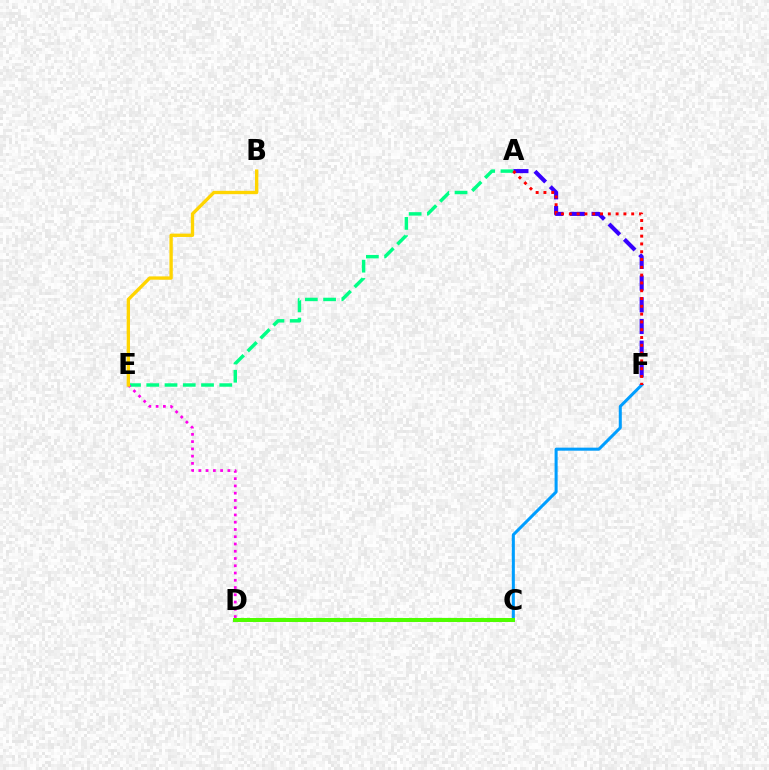{('A', 'F'): [{'color': '#3700ff', 'line_style': 'dashed', 'thickness': 2.95}, {'color': '#ff0000', 'line_style': 'dotted', 'thickness': 2.12}], ('A', 'E'): [{'color': '#00ff86', 'line_style': 'dashed', 'thickness': 2.48}], ('C', 'F'): [{'color': '#009eff', 'line_style': 'solid', 'thickness': 2.18}], ('D', 'E'): [{'color': '#ff00ed', 'line_style': 'dotted', 'thickness': 1.97}], ('B', 'E'): [{'color': '#ffd500', 'line_style': 'solid', 'thickness': 2.4}], ('C', 'D'): [{'color': '#4fff00', 'line_style': 'solid', 'thickness': 2.87}]}